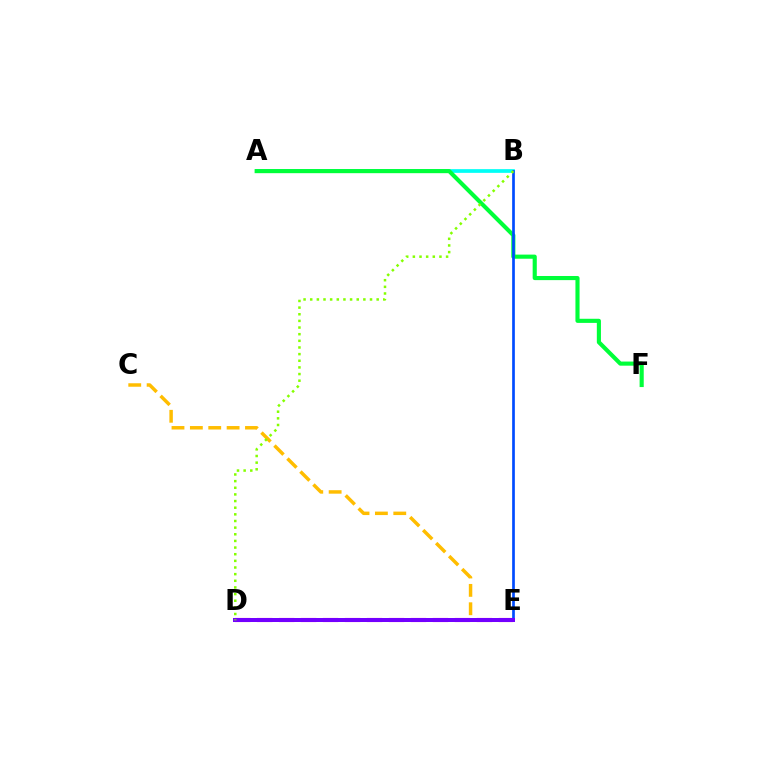{('A', 'B'): [{'color': '#00fff6', 'line_style': 'solid', 'thickness': 2.67}], ('D', 'E'): [{'color': '#ff0000', 'line_style': 'dashed', 'thickness': 2.15}, {'color': '#ff00cf', 'line_style': 'dashed', 'thickness': 2.99}, {'color': '#7200ff', 'line_style': 'solid', 'thickness': 2.88}], ('A', 'F'): [{'color': '#00ff39', 'line_style': 'solid', 'thickness': 2.97}], ('C', 'E'): [{'color': '#ffbd00', 'line_style': 'dashed', 'thickness': 2.5}], ('B', 'E'): [{'color': '#004bff', 'line_style': 'solid', 'thickness': 1.94}], ('B', 'D'): [{'color': '#84ff00', 'line_style': 'dotted', 'thickness': 1.81}]}